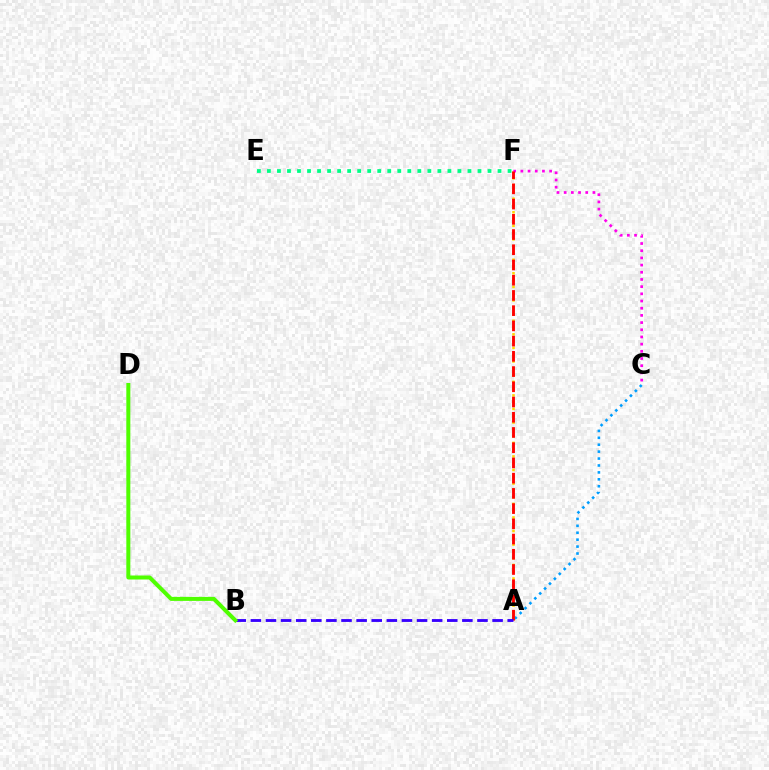{('A', 'C'): [{'color': '#009eff', 'line_style': 'dotted', 'thickness': 1.88}], ('A', 'F'): [{'color': '#ffd500', 'line_style': 'dotted', 'thickness': 1.84}, {'color': '#ff0000', 'line_style': 'dashed', 'thickness': 2.07}], ('C', 'F'): [{'color': '#ff00ed', 'line_style': 'dotted', 'thickness': 1.95}], ('E', 'F'): [{'color': '#00ff86', 'line_style': 'dotted', 'thickness': 2.72}], ('A', 'B'): [{'color': '#3700ff', 'line_style': 'dashed', 'thickness': 2.05}], ('B', 'D'): [{'color': '#4fff00', 'line_style': 'solid', 'thickness': 2.88}]}